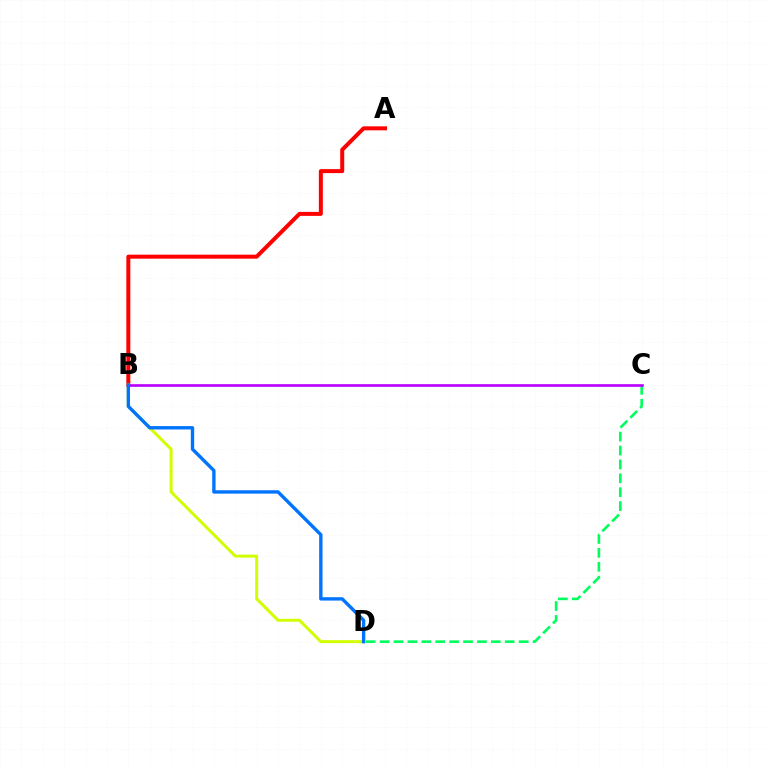{('C', 'D'): [{'color': '#00ff5c', 'line_style': 'dashed', 'thickness': 1.89}], ('A', 'B'): [{'color': '#ff0000', 'line_style': 'solid', 'thickness': 2.87}], ('B', 'C'): [{'color': '#b900ff', 'line_style': 'solid', 'thickness': 1.91}], ('B', 'D'): [{'color': '#d1ff00', 'line_style': 'solid', 'thickness': 2.15}, {'color': '#0074ff', 'line_style': 'solid', 'thickness': 2.43}]}